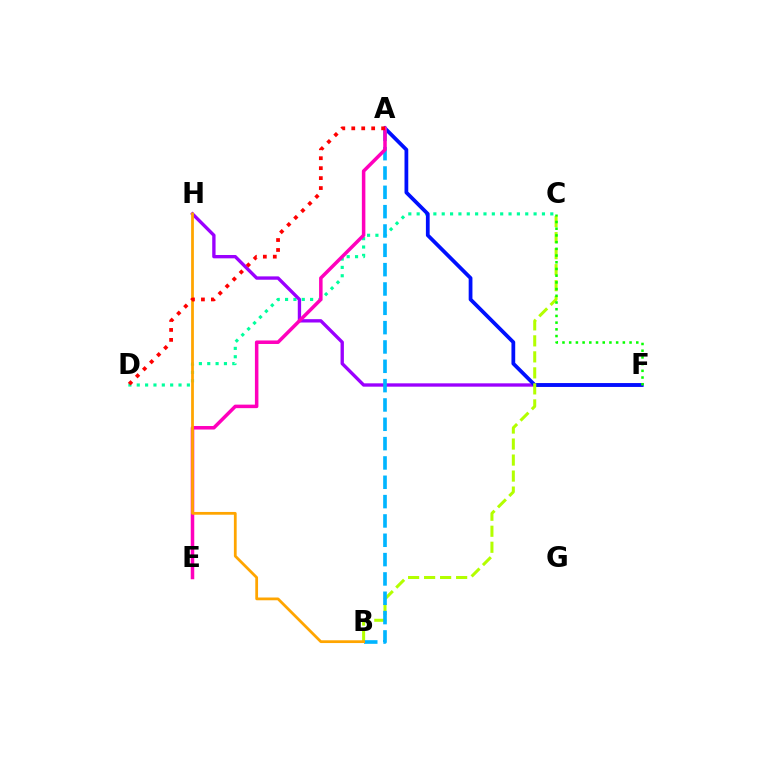{('C', 'D'): [{'color': '#00ff9d', 'line_style': 'dotted', 'thickness': 2.27}], ('F', 'H'): [{'color': '#9b00ff', 'line_style': 'solid', 'thickness': 2.41}], ('A', 'F'): [{'color': '#0010ff', 'line_style': 'solid', 'thickness': 2.71}], ('B', 'C'): [{'color': '#b3ff00', 'line_style': 'dashed', 'thickness': 2.17}], ('A', 'B'): [{'color': '#00b5ff', 'line_style': 'dashed', 'thickness': 2.63}], ('A', 'E'): [{'color': '#ff00bd', 'line_style': 'solid', 'thickness': 2.53}], ('B', 'H'): [{'color': '#ffa500', 'line_style': 'solid', 'thickness': 1.99}], ('A', 'D'): [{'color': '#ff0000', 'line_style': 'dotted', 'thickness': 2.7}], ('C', 'F'): [{'color': '#08ff00', 'line_style': 'dotted', 'thickness': 1.82}]}